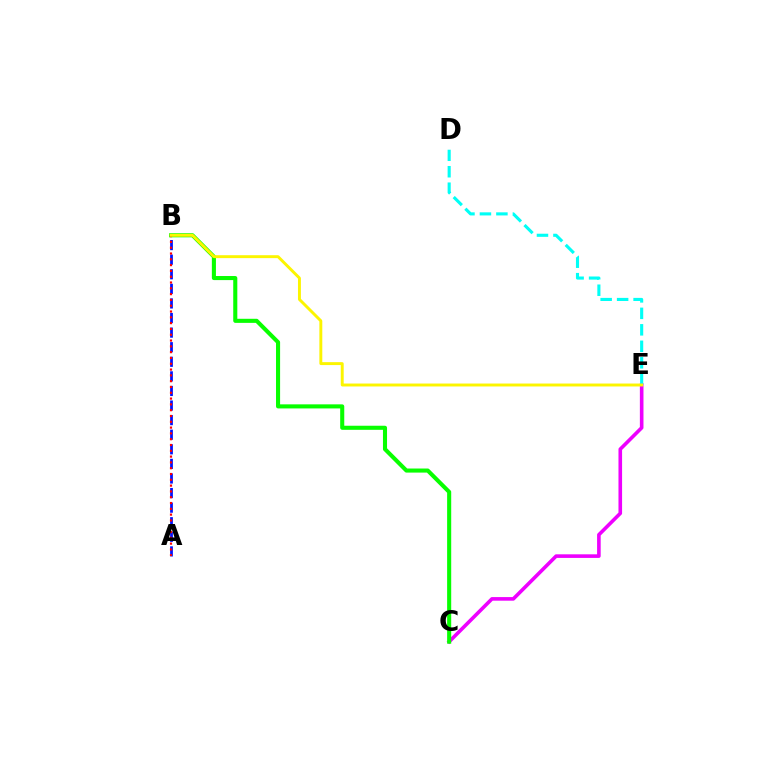{('A', 'B'): [{'color': '#0010ff', 'line_style': 'dashed', 'thickness': 1.98}, {'color': '#ff0000', 'line_style': 'dotted', 'thickness': 1.58}], ('C', 'E'): [{'color': '#ee00ff', 'line_style': 'solid', 'thickness': 2.6}], ('B', 'C'): [{'color': '#08ff00', 'line_style': 'solid', 'thickness': 2.94}], ('D', 'E'): [{'color': '#00fff6', 'line_style': 'dashed', 'thickness': 2.24}], ('B', 'E'): [{'color': '#fcf500', 'line_style': 'solid', 'thickness': 2.11}]}